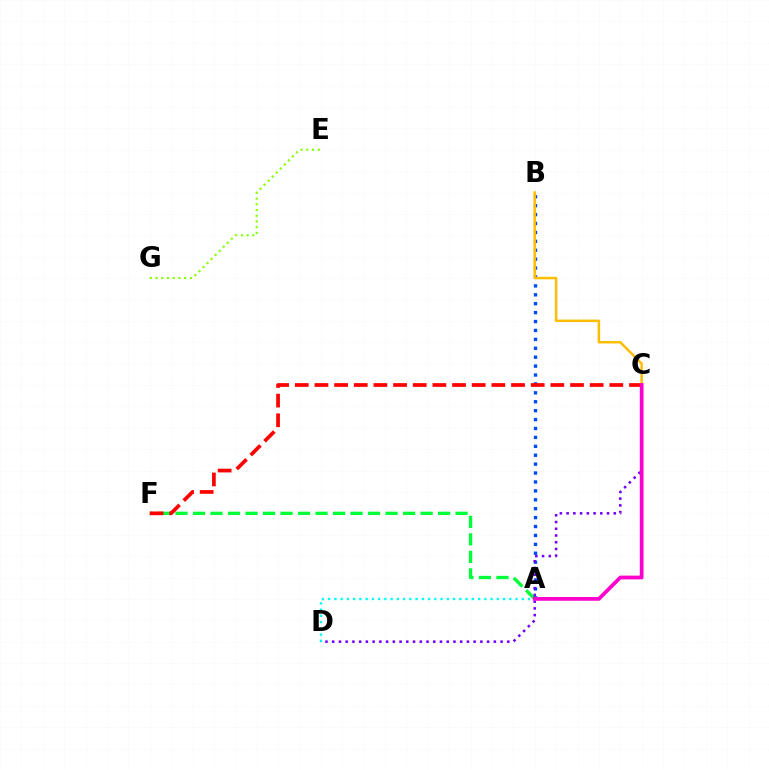{('A', 'F'): [{'color': '#00ff39', 'line_style': 'dashed', 'thickness': 2.38}], ('A', 'B'): [{'color': '#004bff', 'line_style': 'dotted', 'thickness': 2.42}], ('A', 'D'): [{'color': '#00fff6', 'line_style': 'dotted', 'thickness': 1.7}], ('C', 'F'): [{'color': '#ff0000', 'line_style': 'dashed', 'thickness': 2.67}], ('C', 'D'): [{'color': '#7200ff', 'line_style': 'dotted', 'thickness': 1.83}], ('E', 'G'): [{'color': '#84ff00', 'line_style': 'dotted', 'thickness': 1.56}], ('B', 'C'): [{'color': '#ffbd00', 'line_style': 'solid', 'thickness': 1.79}], ('A', 'C'): [{'color': '#ff00cf', 'line_style': 'solid', 'thickness': 2.7}]}